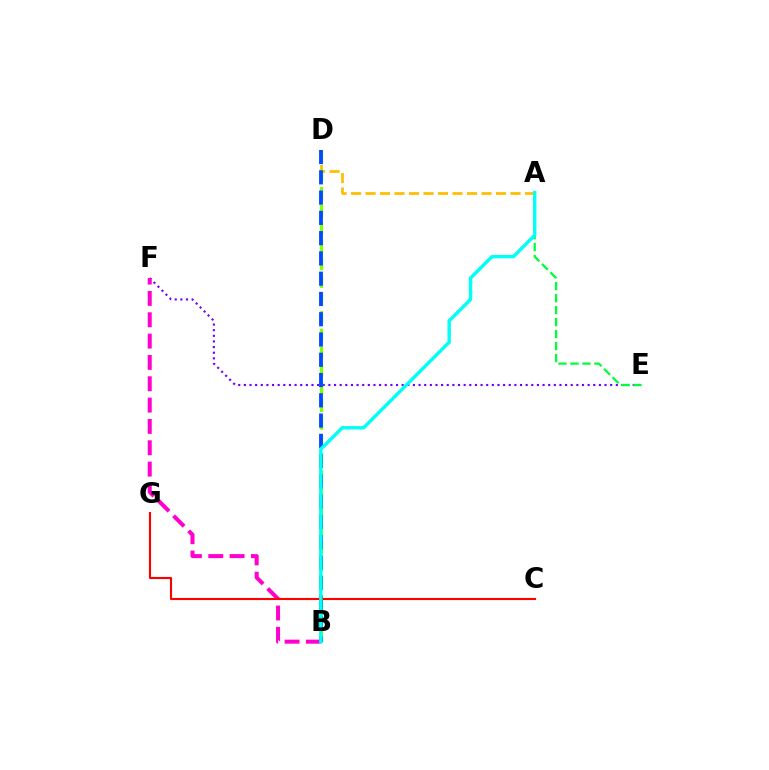{('E', 'F'): [{'color': '#7200ff', 'line_style': 'dotted', 'thickness': 1.53}], ('A', 'D'): [{'color': '#ffbd00', 'line_style': 'dashed', 'thickness': 1.97}], ('B', 'D'): [{'color': '#84ff00', 'line_style': 'dashed', 'thickness': 2.41}, {'color': '#004bff', 'line_style': 'dashed', 'thickness': 2.75}], ('B', 'F'): [{'color': '#ff00cf', 'line_style': 'dashed', 'thickness': 2.9}], ('A', 'E'): [{'color': '#00ff39', 'line_style': 'dashed', 'thickness': 1.63}], ('C', 'G'): [{'color': '#ff0000', 'line_style': 'solid', 'thickness': 1.53}], ('A', 'B'): [{'color': '#00fff6', 'line_style': 'solid', 'thickness': 2.46}]}